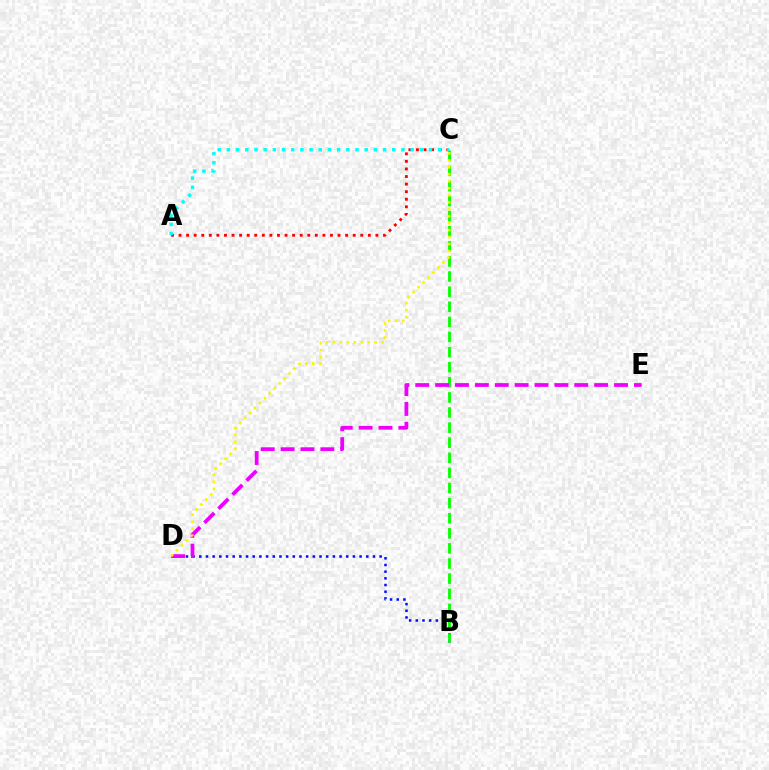{('B', 'D'): [{'color': '#0010ff', 'line_style': 'dotted', 'thickness': 1.81}], ('B', 'C'): [{'color': '#08ff00', 'line_style': 'dashed', 'thickness': 2.05}], ('D', 'E'): [{'color': '#ee00ff', 'line_style': 'dashed', 'thickness': 2.7}], ('A', 'C'): [{'color': '#ff0000', 'line_style': 'dotted', 'thickness': 2.06}, {'color': '#00fff6', 'line_style': 'dotted', 'thickness': 2.5}], ('C', 'D'): [{'color': '#fcf500', 'line_style': 'dotted', 'thickness': 1.9}]}